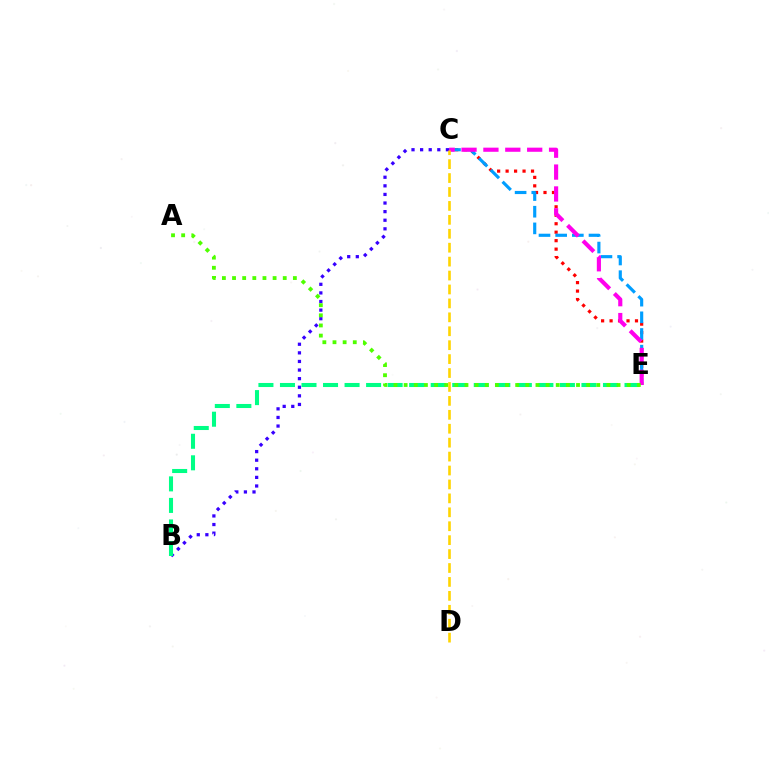{('C', 'E'): [{'color': '#ff0000', 'line_style': 'dotted', 'thickness': 2.3}, {'color': '#009eff', 'line_style': 'dashed', 'thickness': 2.26}, {'color': '#ff00ed', 'line_style': 'dashed', 'thickness': 2.97}], ('B', 'C'): [{'color': '#3700ff', 'line_style': 'dotted', 'thickness': 2.34}], ('C', 'D'): [{'color': '#ffd500', 'line_style': 'dashed', 'thickness': 1.89}], ('B', 'E'): [{'color': '#00ff86', 'line_style': 'dashed', 'thickness': 2.93}], ('A', 'E'): [{'color': '#4fff00', 'line_style': 'dotted', 'thickness': 2.75}]}